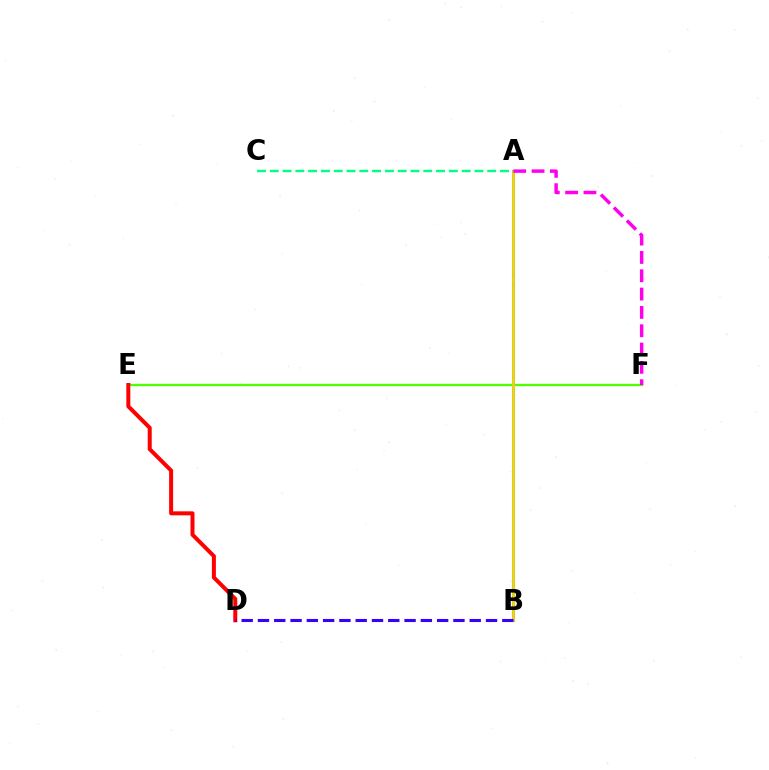{('E', 'F'): [{'color': '#4fff00', 'line_style': 'solid', 'thickness': 1.67}], ('A', 'B'): [{'color': '#009eff', 'line_style': 'solid', 'thickness': 2.2}, {'color': '#ffd500', 'line_style': 'solid', 'thickness': 1.93}], ('D', 'E'): [{'color': '#ff0000', 'line_style': 'solid', 'thickness': 2.88}], ('A', 'C'): [{'color': '#00ff86', 'line_style': 'dashed', 'thickness': 1.74}], ('A', 'F'): [{'color': '#ff00ed', 'line_style': 'dashed', 'thickness': 2.49}], ('B', 'D'): [{'color': '#3700ff', 'line_style': 'dashed', 'thickness': 2.21}]}